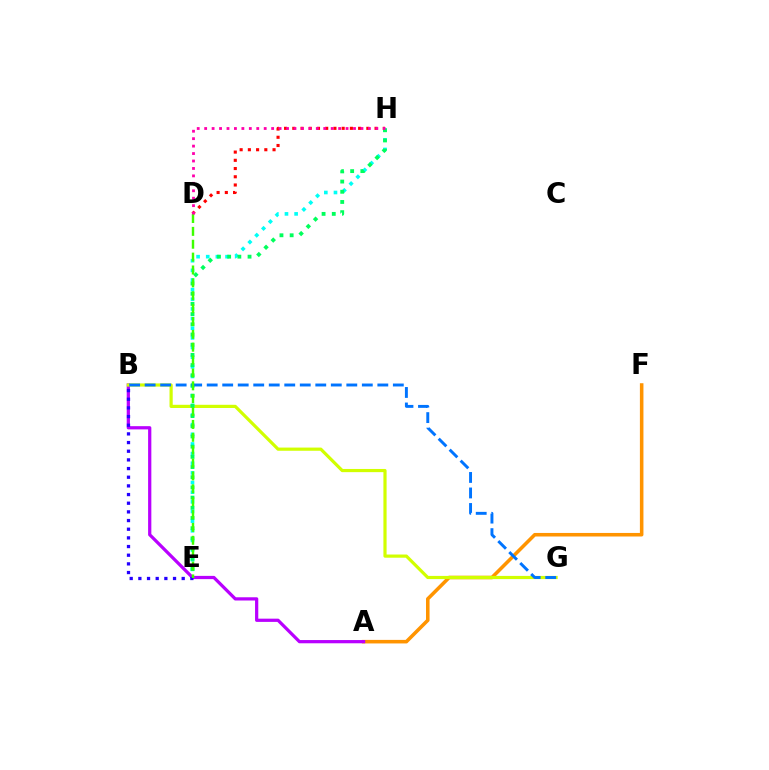{('A', 'F'): [{'color': '#ff9400', 'line_style': 'solid', 'thickness': 2.55}], ('A', 'B'): [{'color': '#b900ff', 'line_style': 'solid', 'thickness': 2.33}], ('D', 'H'): [{'color': '#ff0000', 'line_style': 'dotted', 'thickness': 2.24}, {'color': '#ff00ac', 'line_style': 'dotted', 'thickness': 2.02}], ('B', 'G'): [{'color': '#d1ff00', 'line_style': 'solid', 'thickness': 2.3}, {'color': '#0074ff', 'line_style': 'dashed', 'thickness': 2.11}], ('E', 'H'): [{'color': '#00fff6', 'line_style': 'dotted', 'thickness': 2.62}, {'color': '#00ff5c', 'line_style': 'dotted', 'thickness': 2.77}], ('B', 'E'): [{'color': '#2500ff', 'line_style': 'dotted', 'thickness': 2.35}], ('D', 'E'): [{'color': '#3dff00', 'line_style': 'dashed', 'thickness': 1.75}]}